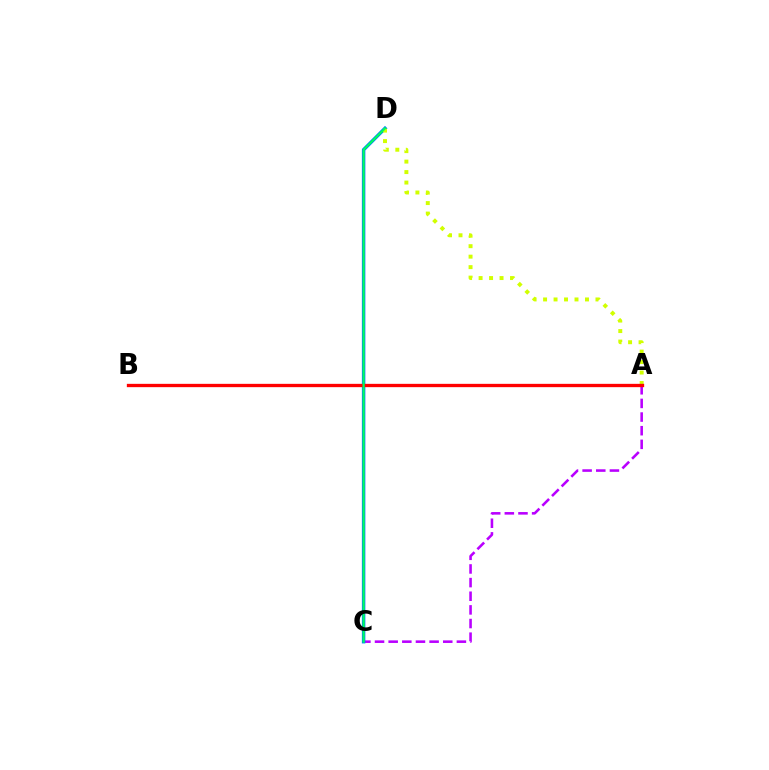{('A', 'C'): [{'color': '#b900ff', 'line_style': 'dashed', 'thickness': 1.85}], ('C', 'D'): [{'color': '#0074ff', 'line_style': 'solid', 'thickness': 2.5}, {'color': '#00ff5c', 'line_style': 'solid', 'thickness': 1.57}], ('A', 'D'): [{'color': '#d1ff00', 'line_style': 'dotted', 'thickness': 2.85}], ('A', 'B'): [{'color': '#ff0000', 'line_style': 'solid', 'thickness': 2.39}]}